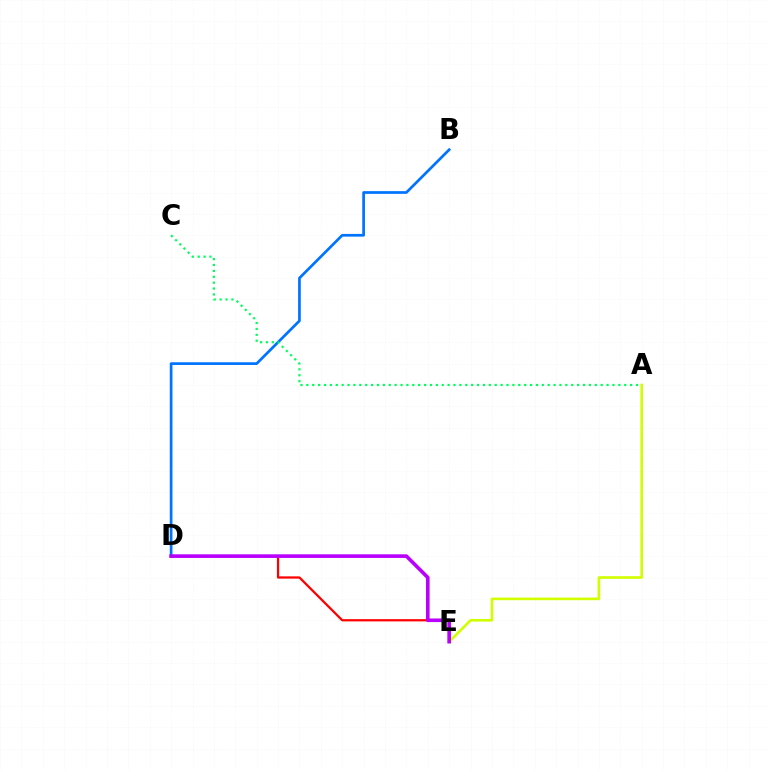{('A', 'E'): [{'color': '#d1ff00', 'line_style': 'solid', 'thickness': 1.89}], ('B', 'D'): [{'color': '#0074ff', 'line_style': 'solid', 'thickness': 1.95}], ('D', 'E'): [{'color': '#ff0000', 'line_style': 'solid', 'thickness': 1.62}, {'color': '#b900ff', 'line_style': 'solid', 'thickness': 2.61}], ('A', 'C'): [{'color': '#00ff5c', 'line_style': 'dotted', 'thickness': 1.6}]}